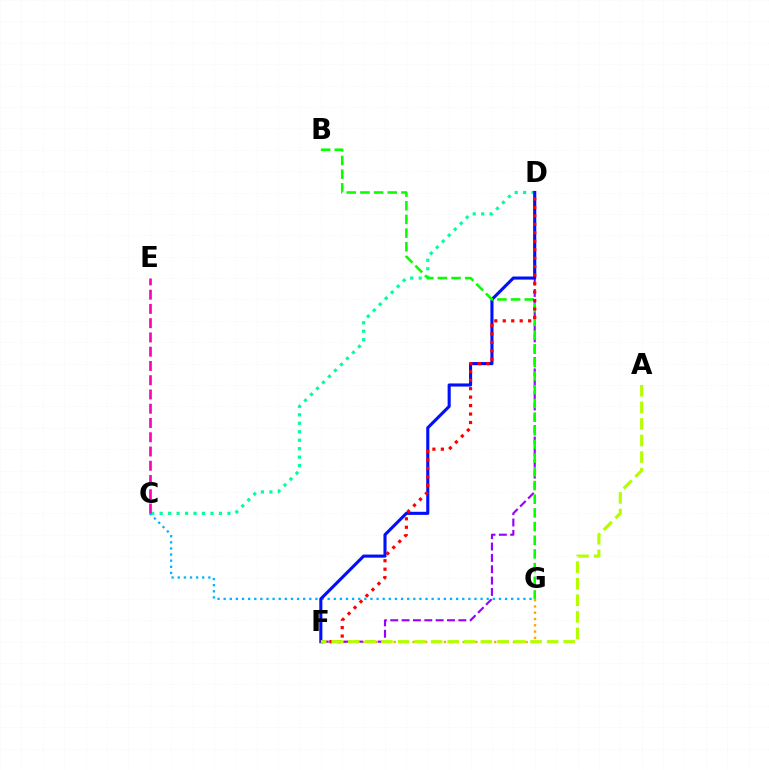{('F', 'G'): [{'color': '#ffa500', 'line_style': 'dotted', 'thickness': 1.71}], ('D', 'F'): [{'color': '#9b00ff', 'line_style': 'dashed', 'thickness': 1.54}, {'color': '#0010ff', 'line_style': 'solid', 'thickness': 2.23}, {'color': '#ff0000', 'line_style': 'dotted', 'thickness': 2.3}], ('C', 'D'): [{'color': '#00ff9d', 'line_style': 'dotted', 'thickness': 2.3}], ('C', 'G'): [{'color': '#00b5ff', 'line_style': 'dotted', 'thickness': 1.66}], ('B', 'G'): [{'color': '#08ff00', 'line_style': 'dashed', 'thickness': 1.86}], ('C', 'E'): [{'color': '#ff00bd', 'line_style': 'dashed', 'thickness': 1.94}], ('A', 'F'): [{'color': '#b3ff00', 'line_style': 'dashed', 'thickness': 2.25}]}